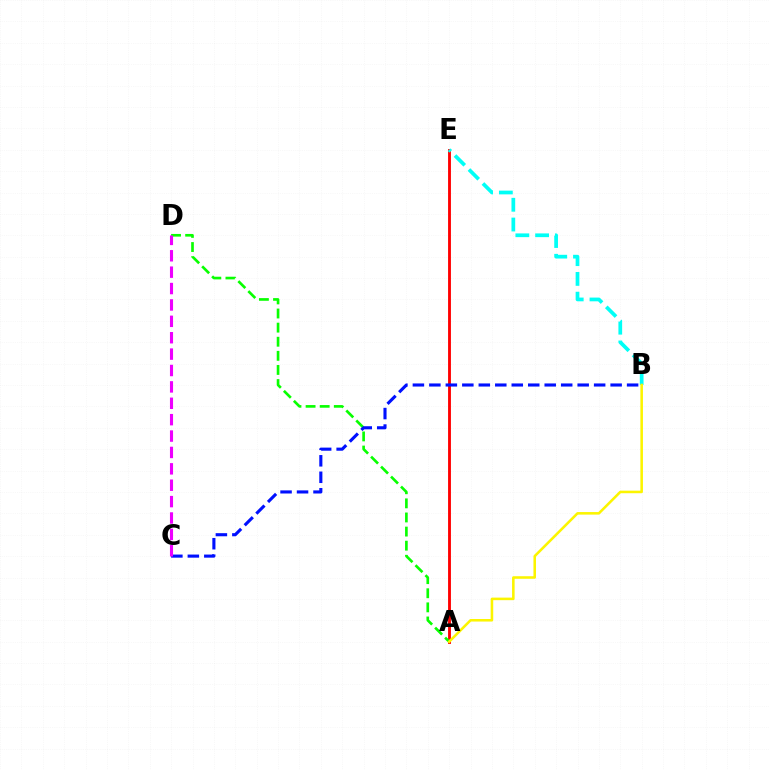{('A', 'E'): [{'color': '#ff0000', 'line_style': 'solid', 'thickness': 2.06}], ('B', 'E'): [{'color': '#00fff6', 'line_style': 'dashed', 'thickness': 2.68}], ('A', 'D'): [{'color': '#08ff00', 'line_style': 'dashed', 'thickness': 1.92}], ('B', 'C'): [{'color': '#0010ff', 'line_style': 'dashed', 'thickness': 2.24}], ('C', 'D'): [{'color': '#ee00ff', 'line_style': 'dashed', 'thickness': 2.23}], ('A', 'B'): [{'color': '#fcf500', 'line_style': 'solid', 'thickness': 1.84}]}